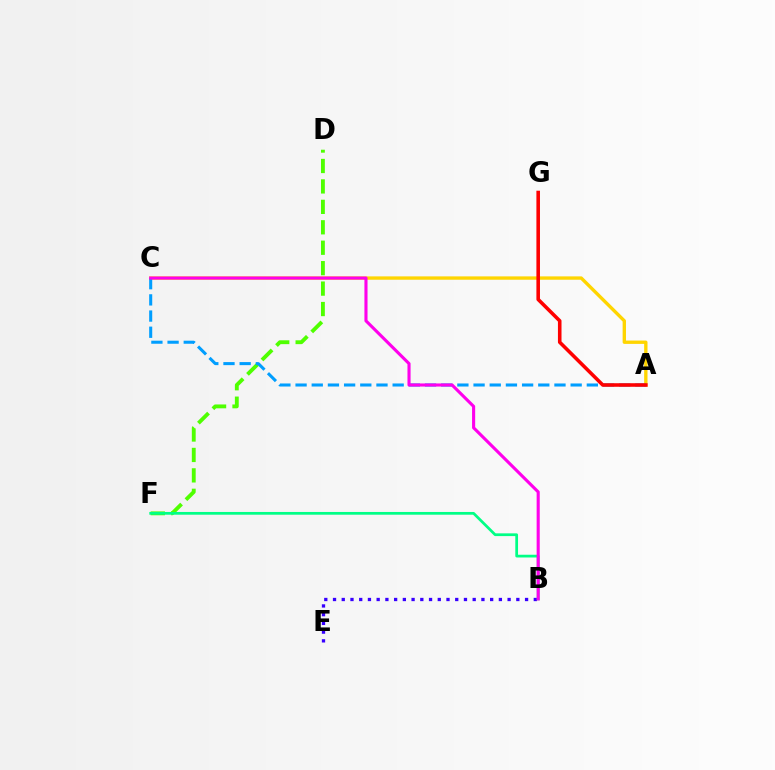{('D', 'F'): [{'color': '#4fff00', 'line_style': 'dashed', 'thickness': 2.78}], ('A', 'C'): [{'color': '#ffd500', 'line_style': 'solid', 'thickness': 2.41}, {'color': '#009eff', 'line_style': 'dashed', 'thickness': 2.2}], ('B', 'E'): [{'color': '#3700ff', 'line_style': 'dotted', 'thickness': 2.37}], ('B', 'F'): [{'color': '#00ff86', 'line_style': 'solid', 'thickness': 1.97}], ('B', 'C'): [{'color': '#ff00ed', 'line_style': 'solid', 'thickness': 2.24}], ('A', 'G'): [{'color': '#ff0000', 'line_style': 'solid', 'thickness': 2.57}]}